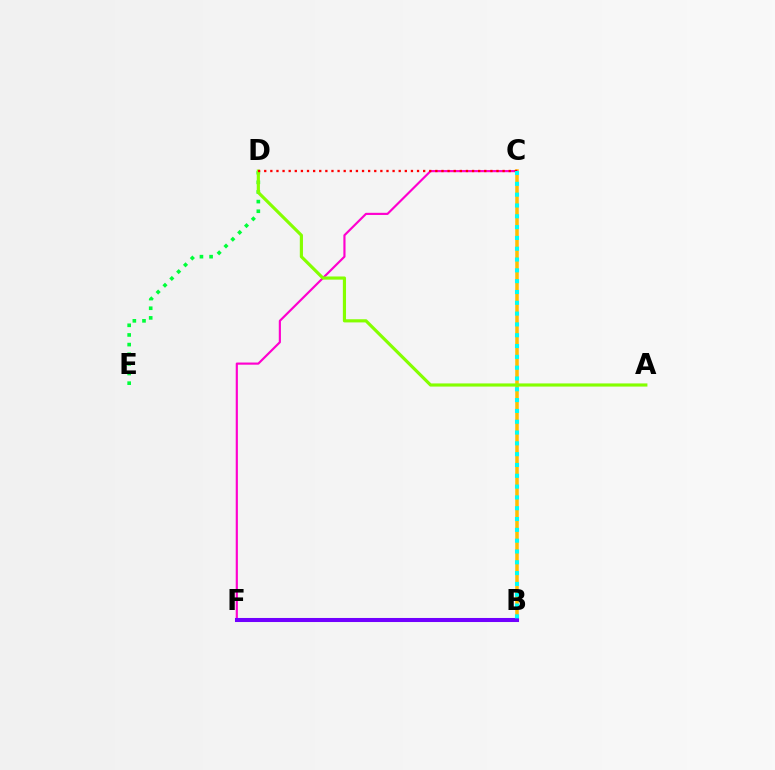{('B', 'C'): [{'color': '#ffbd00', 'line_style': 'solid', 'thickness': 2.53}, {'color': '#00fff6', 'line_style': 'dotted', 'thickness': 2.94}], ('D', 'E'): [{'color': '#00ff39', 'line_style': 'dotted', 'thickness': 2.62}], ('C', 'F'): [{'color': '#ff00cf', 'line_style': 'solid', 'thickness': 1.56}], ('B', 'F'): [{'color': '#004bff', 'line_style': 'dotted', 'thickness': 2.73}, {'color': '#7200ff', 'line_style': 'solid', 'thickness': 2.92}], ('A', 'D'): [{'color': '#84ff00', 'line_style': 'solid', 'thickness': 2.27}], ('C', 'D'): [{'color': '#ff0000', 'line_style': 'dotted', 'thickness': 1.66}]}